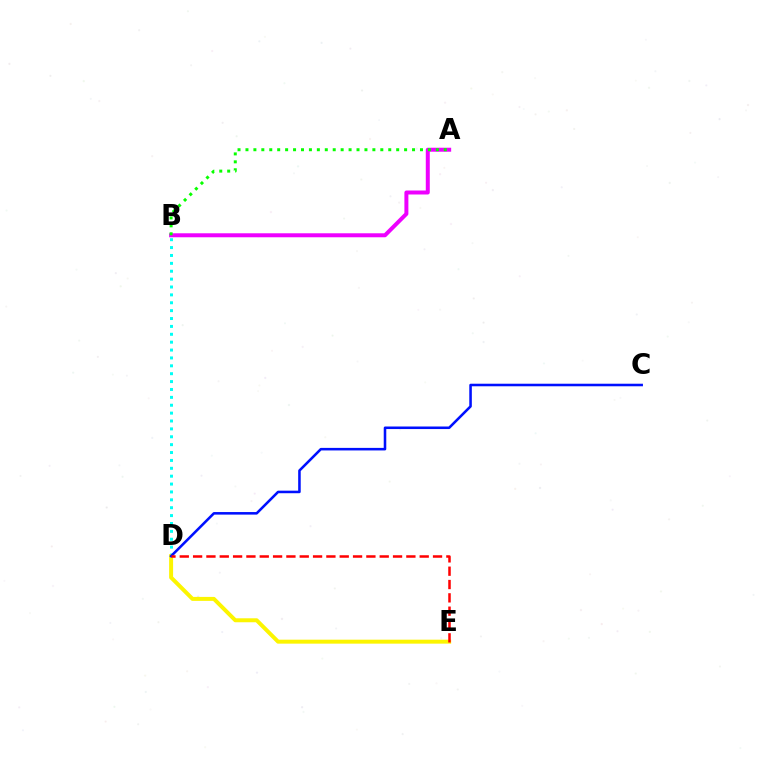{('B', 'D'): [{'color': '#00fff6', 'line_style': 'dotted', 'thickness': 2.14}], ('D', 'E'): [{'color': '#fcf500', 'line_style': 'solid', 'thickness': 2.86}, {'color': '#ff0000', 'line_style': 'dashed', 'thickness': 1.81}], ('C', 'D'): [{'color': '#0010ff', 'line_style': 'solid', 'thickness': 1.84}], ('A', 'B'): [{'color': '#ee00ff', 'line_style': 'solid', 'thickness': 2.87}, {'color': '#08ff00', 'line_style': 'dotted', 'thickness': 2.16}]}